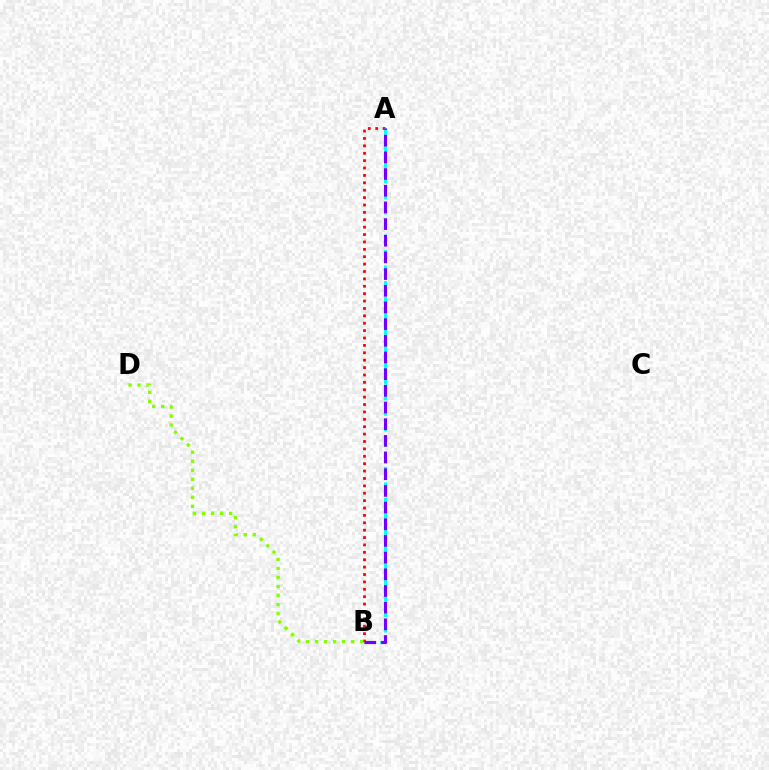{('A', 'B'): [{'color': '#ff0000', 'line_style': 'dotted', 'thickness': 2.01}, {'color': '#00fff6', 'line_style': 'dashed', 'thickness': 2.1}, {'color': '#7200ff', 'line_style': 'dashed', 'thickness': 2.27}], ('B', 'D'): [{'color': '#84ff00', 'line_style': 'dotted', 'thickness': 2.45}]}